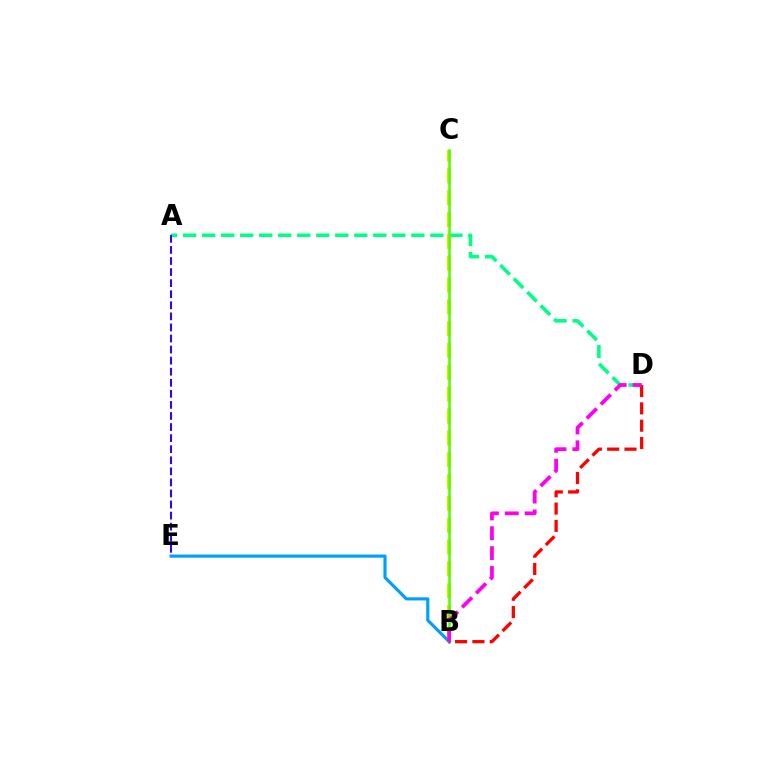{('B', 'C'): [{'color': '#ffd500', 'line_style': 'dashed', 'thickness': 2.97}, {'color': '#4fff00', 'line_style': 'solid', 'thickness': 1.82}], ('A', 'D'): [{'color': '#00ff86', 'line_style': 'dashed', 'thickness': 2.58}], ('B', 'E'): [{'color': '#009eff', 'line_style': 'solid', 'thickness': 2.26}], ('A', 'E'): [{'color': '#3700ff', 'line_style': 'dashed', 'thickness': 1.5}], ('B', 'D'): [{'color': '#ff0000', 'line_style': 'dashed', 'thickness': 2.35}, {'color': '#ff00ed', 'line_style': 'dashed', 'thickness': 2.7}]}